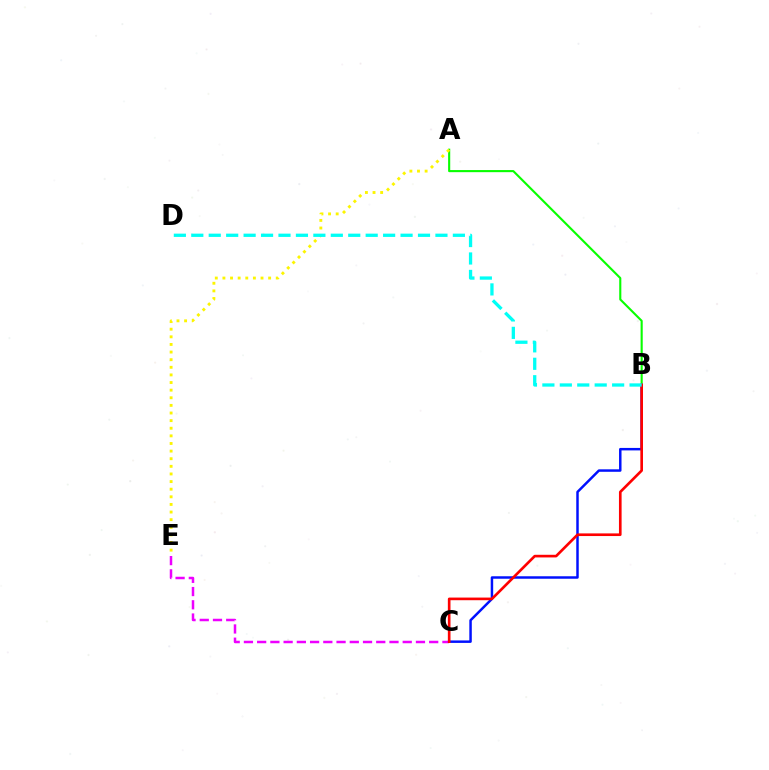{('C', 'E'): [{'color': '#ee00ff', 'line_style': 'dashed', 'thickness': 1.8}], ('A', 'B'): [{'color': '#08ff00', 'line_style': 'solid', 'thickness': 1.52}], ('A', 'E'): [{'color': '#fcf500', 'line_style': 'dotted', 'thickness': 2.07}], ('B', 'C'): [{'color': '#0010ff', 'line_style': 'solid', 'thickness': 1.78}, {'color': '#ff0000', 'line_style': 'solid', 'thickness': 1.91}], ('B', 'D'): [{'color': '#00fff6', 'line_style': 'dashed', 'thickness': 2.37}]}